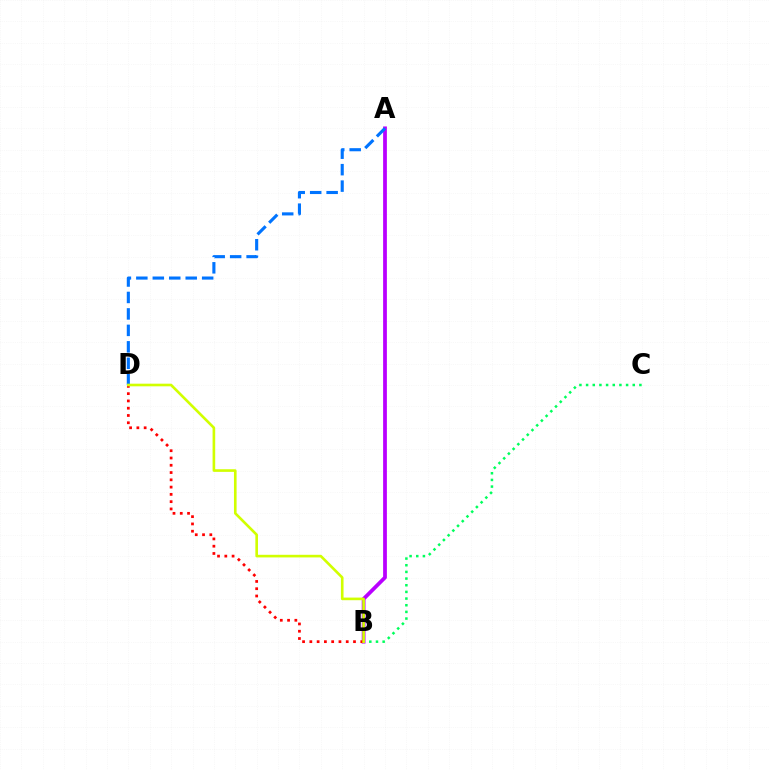{('B', 'C'): [{'color': '#00ff5c', 'line_style': 'dotted', 'thickness': 1.81}], ('A', 'B'): [{'color': '#b900ff', 'line_style': 'solid', 'thickness': 2.71}], ('B', 'D'): [{'color': '#ff0000', 'line_style': 'dotted', 'thickness': 1.98}, {'color': '#d1ff00', 'line_style': 'solid', 'thickness': 1.89}], ('A', 'D'): [{'color': '#0074ff', 'line_style': 'dashed', 'thickness': 2.24}]}